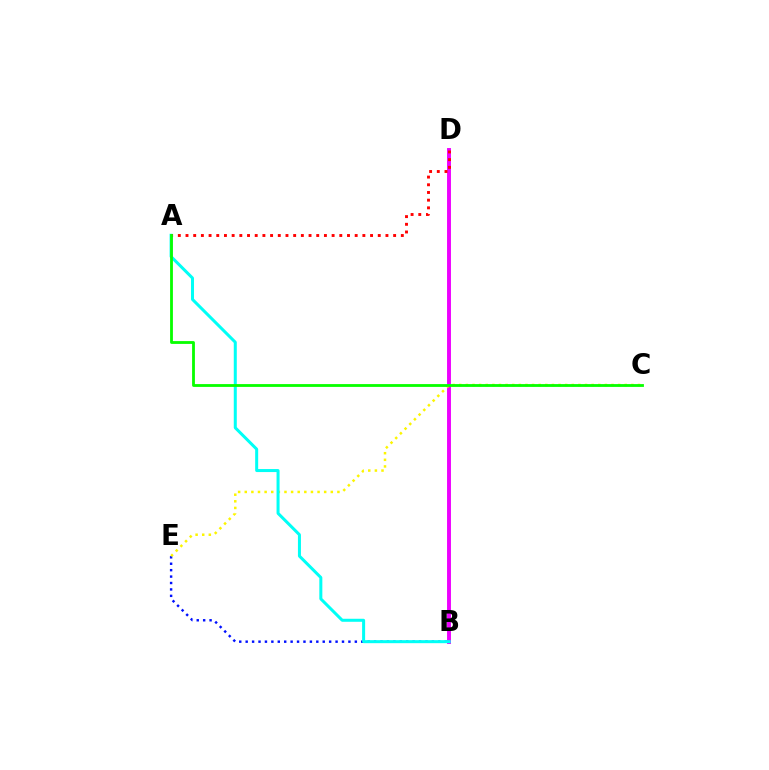{('B', 'D'): [{'color': '#ee00ff', 'line_style': 'solid', 'thickness': 2.81}], ('B', 'E'): [{'color': '#0010ff', 'line_style': 'dotted', 'thickness': 1.74}], ('C', 'E'): [{'color': '#fcf500', 'line_style': 'dotted', 'thickness': 1.8}], ('A', 'B'): [{'color': '#00fff6', 'line_style': 'solid', 'thickness': 2.17}], ('A', 'D'): [{'color': '#ff0000', 'line_style': 'dotted', 'thickness': 2.09}], ('A', 'C'): [{'color': '#08ff00', 'line_style': 'solid', 'thickness': 2.03}]}